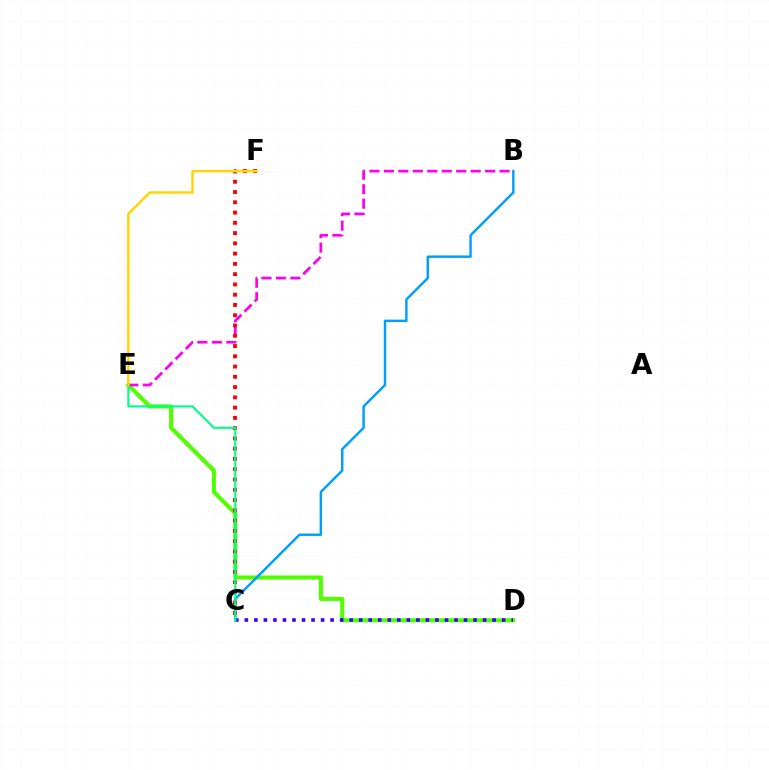{('D', 'E'): [{'color': '#4fff00', 'line_style': 'solid', 'thickness': 2.94}], ('B', 'E'): [{'color': '#ff00ed', 'line_style': 'dashed', 'thickness': 1.96}], ('C', 'D'): [{'color': '#3700ff', 'line_style': 'dotted', 'thickness': 2.59}], ('B', 'C'): [{'color': '#009eff', 'line_style': 'solid', 'thickness': 1.76}], ('C', 'F'): [{'color': '#ff0000', 'line_style': 'dotted', 'thickness': 2.79}], ('C', 'E'): [{'color': '#00ff86', 'line_style': 'solid', 'thickness': 1.53}], ('E', 'F'): [{'color': '#ffd500', 'line_style': 'solid', 'thickness': 1.77}]}